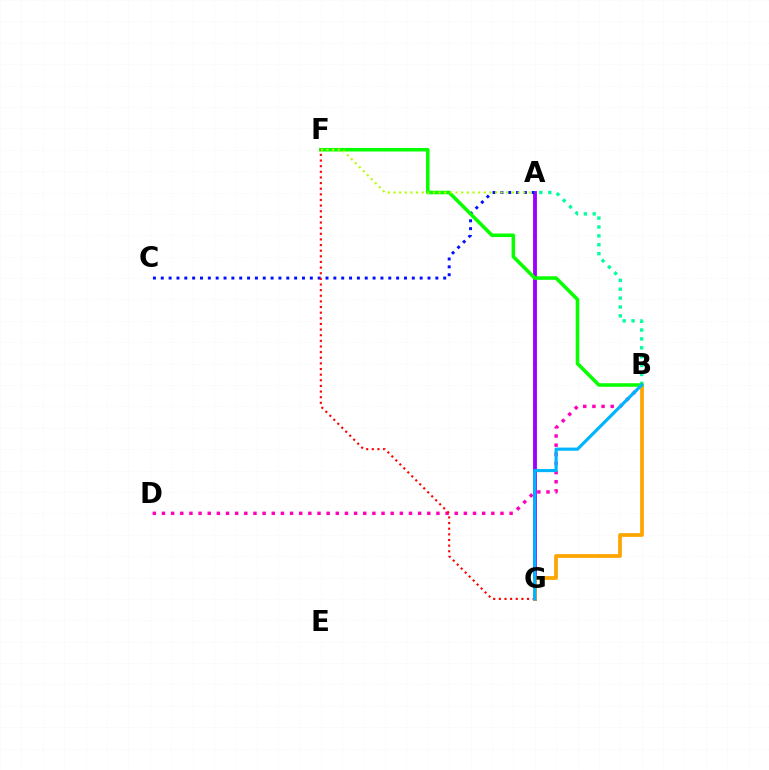{('B', 'D'): [{'color': '#ff00bd', 'line_style': 'dotted', 'thickness': 2.49}], ('A', 'G'): [{'color': '#9b00ff', 'line_style': 'solid', 'thickness': 2.77}], ('A', 'B'): [{'color': '#00ff9d', 'line_style': 'dotted', 'thickness': 2.41}], ('B', 'G'): [{'color': '#ffa500', 'line_style': 'solid', 'thickness': 2.69}, {'color': '#00b5ff', 'line_style': 'solid', 'thickness': 2.28}], ('A', 'C'): [{'color': '#0010ff', 'line_style': 'dotted', 'thickness': 2.13}], ('B', 'F'): [{'color': '#08ff00', 'line_style': 'solid', 'thickness': 2.56}], ('F', 'G'): [{'color': '#ff0000', 'line_style': 'dotted', 'thickness': 1.53}], ('A', 'F'): [{'color': '#b3ff00', 'line_style': 'dotted', 'thickness': 1.53}]}